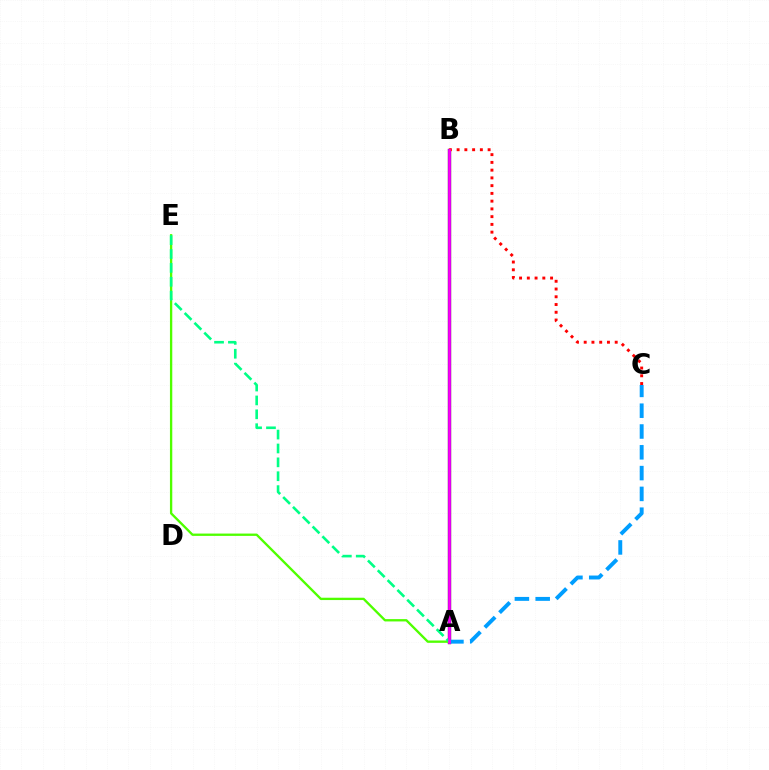{('A', 'B'): [{'color': '#ffd500', 'line_style': 'solid', 'thickness': 2.44}, {'color': '#3700ff', 'line_style': 'solid', 'thickness': 2.38}, {'color': '#ff00ed', 'line_style': 'solid', 'thickness': 1.92}], ('A', 'E'): [{'color': '#4fff00', 'line_style': 'solid', 'thickness': 1.68}, {'color': '#00ff86', 'line_style': 'dashed', 'thickness': 1.89}], ('A', 'C'): [{'color': '#009eff', 'line_style': 'dashed', 'thickness': 2.83}], ('B', 'C'): [{'color': '#ff0000', 'line_style': 'dotted', 'thickness': 2.11}]}